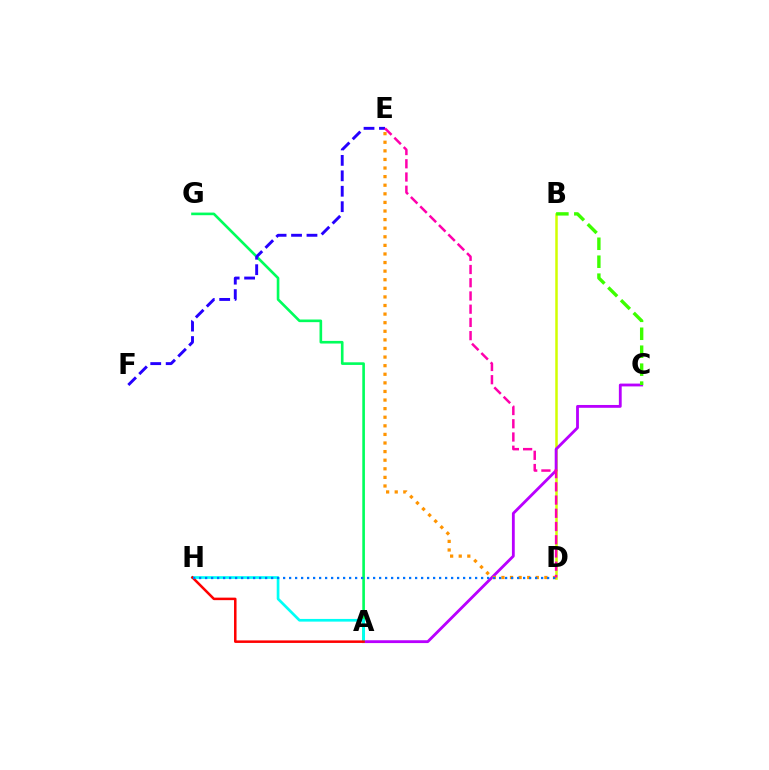{('B', 'D'): [{'color': '#d1ff00', 'line_style': 'solid', 'thickness': 1.8}], ('A', 'C'): [{'color': '#b900ff', 'line_style': 'solid', 'thickness': 2.03}], ('A', 'G'): [{'color': '#00ff5c', 'line_style': 'solid', 'thickness': 1.9}], ('B', 'C'): [{'color': '#3dff00', 'line_style': 'dashed', 'thickness': 2.44}], ('D', 'E'): [{'color': '#ff9400', 'line_style': 'dotted', 'thickness': 2.33}, {'color': '#ff00ac', 'line_style': 'dashed', 'thickness': 1.8}], ('A', 'H'): [{'color': '#00fff6', 'line_style': 'solid', 'thickness': 1.94}, {'color': '#ff0000', 'line_style': 'solid', 'thickness': 1.81}], ('E', 'F'): [{'color': '#2500ff', 'line_style': 'dashed', 'thickness': 2.1}], ('D', 'H'): [{'color': '#0074ff', 'line_style': 'dotted', 'thickness': 1.63}]}